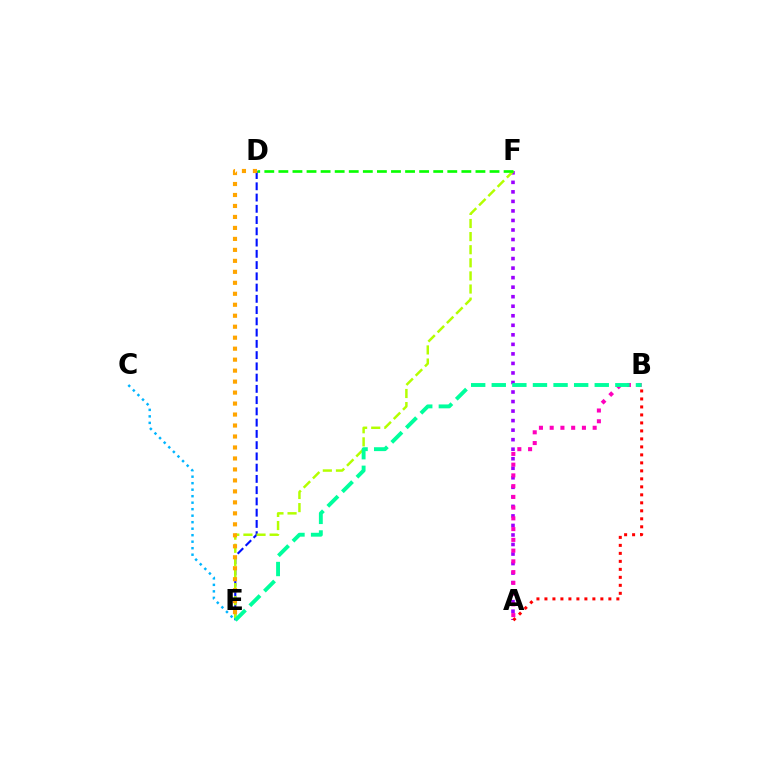{('A', 'F'): [{'color': '#9b00ff', 'line_style': 'dotted', 'thickness': 2.59}], ('D', 'E'): [{'color': '#0010ff', 'line_style': 'dashed', 'thickness': 1.53}, {'color': '#ffa500', 'line_style': 'dotted', 'thickness': 2.98}], ('E', 'F'): [{'color': '#b3ff00', 'line_style': 'dashed', 'thickness': 1.78}], ('A', 'B'): [{'color': '#ff00bd', 'line_style': 'dotted', 'thickness': 2.92}, {'color': '#ff0000', 'line_style': 'dotted', 'thickness': 2.17}], ('D', 'F'): [{'color': '#08ff00', 'line_style': 'dashed', 'thickness': 1.91}], ('B', 'E'): [{'color': '#00ff9d', 'line_style': 'dashed', 'thickness': 2.8}], ('C', 'E'): [{'color': '#00b5ff', 'line_style': 'dotted', 'thickness': 1.77}]}